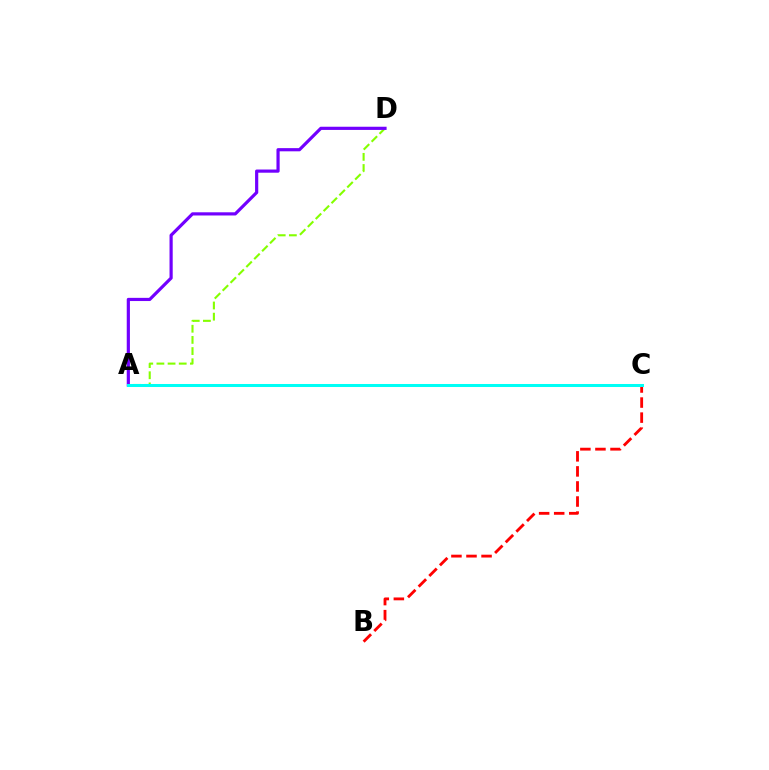{('A', 'D'): [{'color': '#84ff00', 'line_style': 'dashed', 'thickness': 1.52}, {'color': '#7200ff', 'line_style': 'solid', 'thickness': 2.29}], ('B', 'C'): [{'color': '#ff0000', 'line_style': 'dashed', 'thickness': 2.05}], ('A', 'C'): [{'color': '#00fff6', 'line_style': 'solid', 'thickness': 2.17}]}